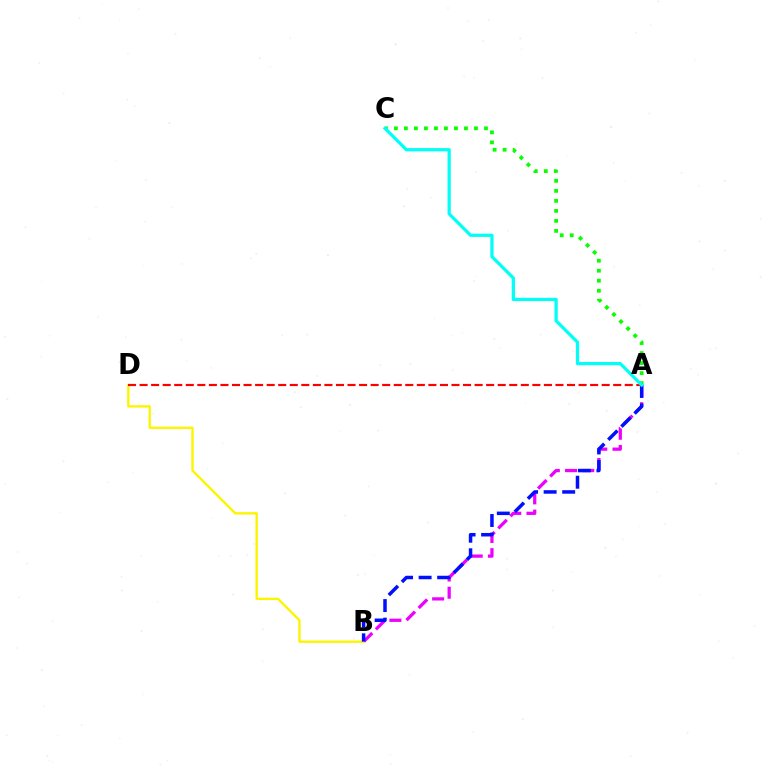{('A', 'B'): [{'color': '#ee00ff', 'line_style': 'dashed', 'thickness': 2.34}, {'color': '#0010ff', 'line_style': 'dashed', 'thickness': 2.52}], ('A', 'C'): [{'color': '#08ff00', 'line_style': 'dotted', 'thickness': 2.72}, {'color': '#00fff6', 'line_style': 'solid', 'thickness': 2.34}], ('B', 'D'): [{'color': '#fcf500', 'line_style': 'solid', 'thickness': 1.7}], ('A', 'D'): [{'color': '#ff0000', 'line_style': 'dashed', 'thickness': 1.57}]}